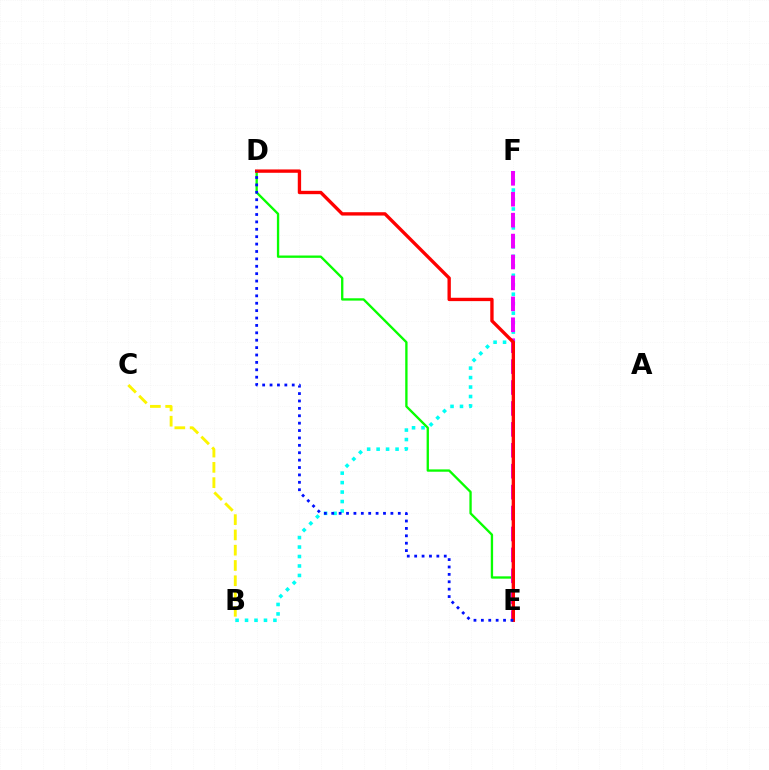{('D', 'E'): [{'color': '#08ff00', 'line_style': 'solid', 'thickness': 1.68}, {'color': '#ff0000', 'line_style': 'solid', 'thickness': 2.41}, {'color': '#0010ff', 'line_style': 'dotted', 'thickness': 2.01}], ('B', 'F'): [{'color': '#00fff6', 'line_style': 'dotted', 'thickness': 2.57}], ('E', 'F'): [{'color': '#ee00ff', 'line_style': 'dashed', 'thickness': 2.84}], ('B', 'C'): [{'color': '#fcf500', 'line_style': 'dashed', 'thickness': 2.08}]}